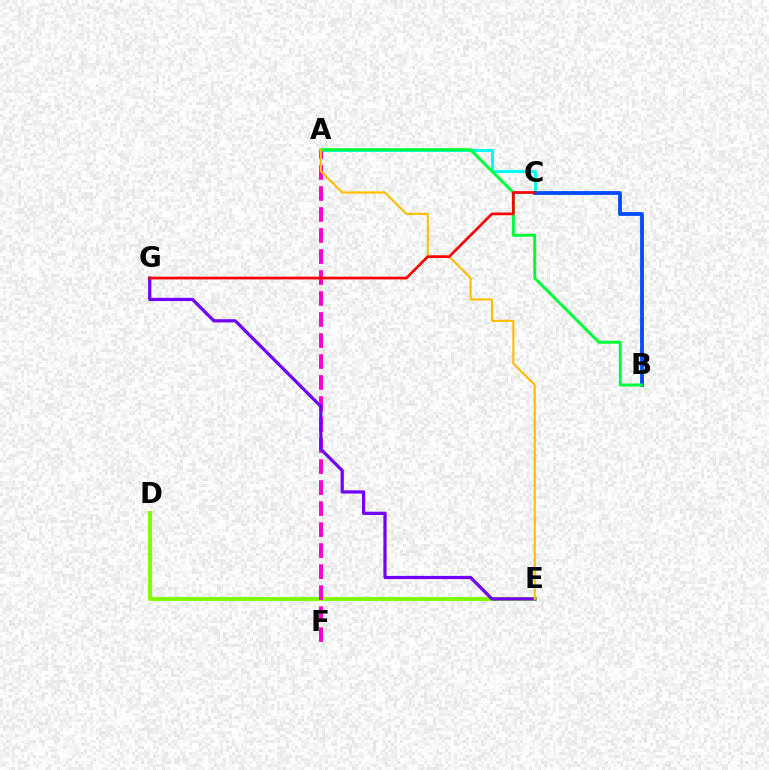{('A', 'C'): [{'color': '#00fff6', 'line_style': 'solid', 'thickness': 2.13}], ('D', 'E'): [{'color': '#84ff00', 'line_style': 'solid', 'thickness': 2.95}], ('A', 'F'): [{'color': '#ff00cf', 'line_style': 'dashed', 'thickness': 2.85}], ('E', 'G'): [{'color': '#7200ff', 'line_style': 'solid', 'thickness': 2.32}], ('B', 'C'): [{'color': '#004bff', 'line_style': 'solid', 'thickness': 2.73}], ('A', 'B'): [{'color': '#00ff39', 'line_style': 'solid', 'thickness': 2.15}], ('A', 'E'): [{'color': '#ffbd00', 'line_style': 'solid', 'thickness': 1.52}], ('C', 'G'): [{'color': '#ff0000', 'line_style': 'solid', 'thickness': 1.94}]}